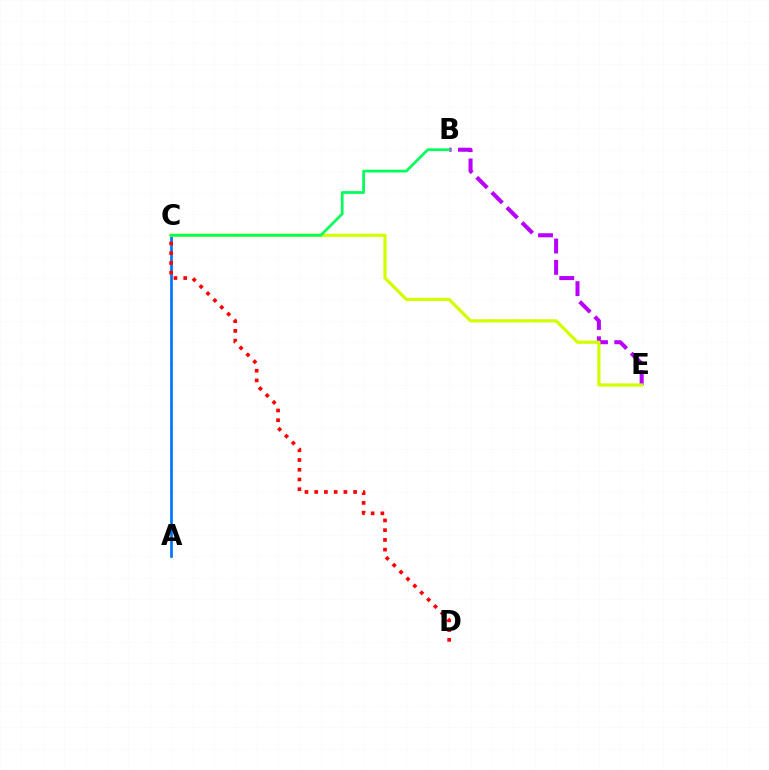{('A', 'C'): [{'color': '#0074ff', 'line_style': 'solid', 'thickness': 1.94}], ('B', 'E'): [{'color': '#b900ff', 'line_style': 'dashed', 'thickness': 2.9}], ('C', 'E'): [{'color': '#d1ff00', 'line_style': 'solid', 'thickness': 2.3}], ('C', 'D'): [{'color': '#ff0000', 'line_style': 'dotted', 'thickness': 2.64}], ('B', 'C'): [{'color': '#00ff5c', 'line_style': 'solid', 'thickness': 1.97}]}